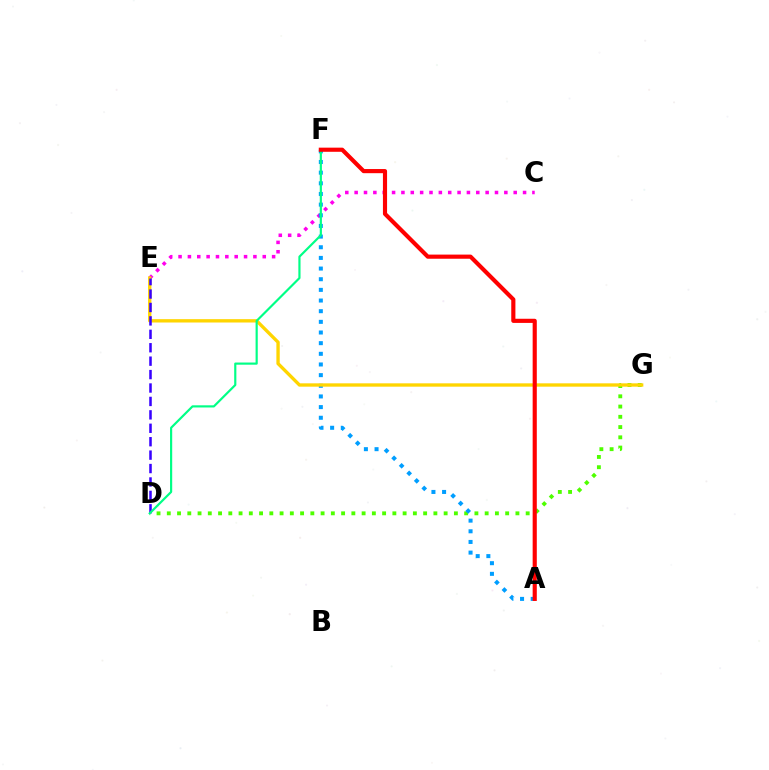{('C', 'E'): [{'color': '#ff00ed', 'line_style': 'dotted', 'thickness': 2.54}], ('D', 'G'): [{'color': '#4fff00', 'line_style': 'dotted', 'thickness': 2.79}], ('A', 'F'): [{'color': '#009eff', 'line_style': 'dotted', 'thickness': 2.9}, {'color': '#ff0000', 'line_style': 'solid', 'thickness': 2.98}], ('E', 'G'): [{'color': '#ffd500', 'line_style': 'solid', 'thickness': 2.41}], ('D', 'E'): [{'color': '#3700ff', 'line_style': 'dashed', 'thickness': 1.82}], ('D', 'F'): [{'color': '#00ff86', 'line_style': 'solid', 'thickness': 1.57}]}